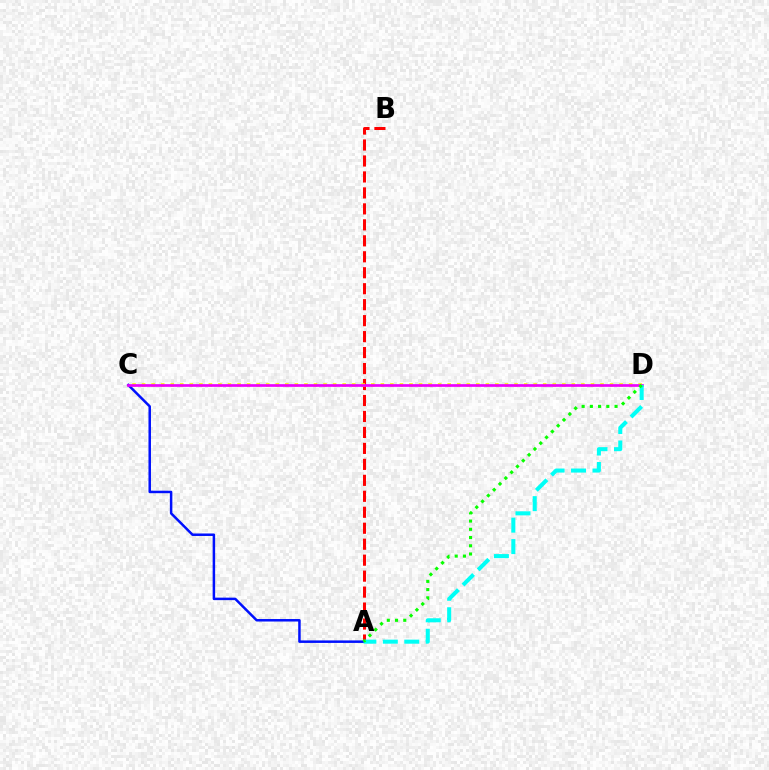{('A', 'B'): [{'color': '#ff0000', 'line_style': 'dashed', 'thickness': 2.17}], ('C', 'D'): [{'color': '#fcf500', 'line_style': 'dotted', 'thickness': 2.59}, {'color': '#ee00ff', 'line_style': 'solid', 'thickness': 1.93}], ('A', 'C'): [{'color': '#0010ff', 'line_style': 'solid', 'thickness': 1.8}], ('A', 'D'): [{'color': '#00fff6', 'line_style': 'dashed', 'thickness': 2.91}, {'color': '#08ff00', 'line_style': 'dotted', 'thickness': 2.24}]}